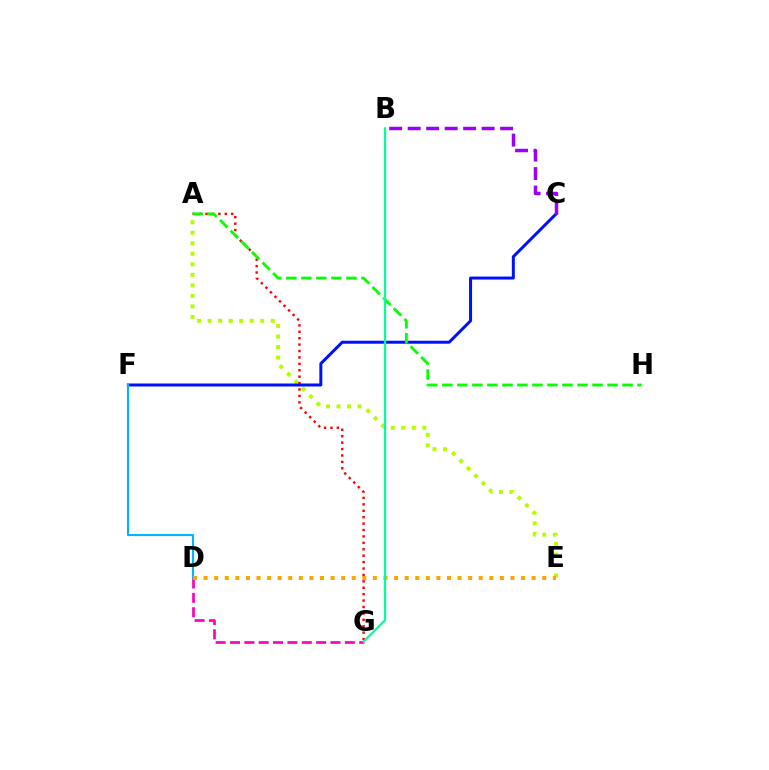{('A', 'E'): [{'color': '#b3ff00', 'line_style': 'dotted', 'thickness': 2.86}], ('A', 'G'): [{'color': '#ff0000', 'line_style': 'dotted', 'thickness': 1.74}], ('C', 'F'): [{'color': '#0010ff', 'line_style': 'solid', 'thickness': 2.15}], ('D', 'F'): [{'color': '#00b5ff', 'line_style': 'solid', 'thickness': 1.51}], ('D', 'G'): [{'color': '#ff00bd', 'line_style': 'dashed', 'thickness': 1.95}], ('A', 'H'): [{'color': '#08ff00', 'line_style': 'dashed', 'thickness': 2.04}], ('B', 'C'): [{'color': '#9b00ff', 'line_style': 'dashed', 'thickness': 2.51}], ('D', 'E'): [{'color': '#ffa500', 'line_style': 'dotted', 'thickness': 2.88}], ('B', 'G'): [{'color': '#00ff9d', 'line_style': 'solid', 'thickness': 1.61}]}